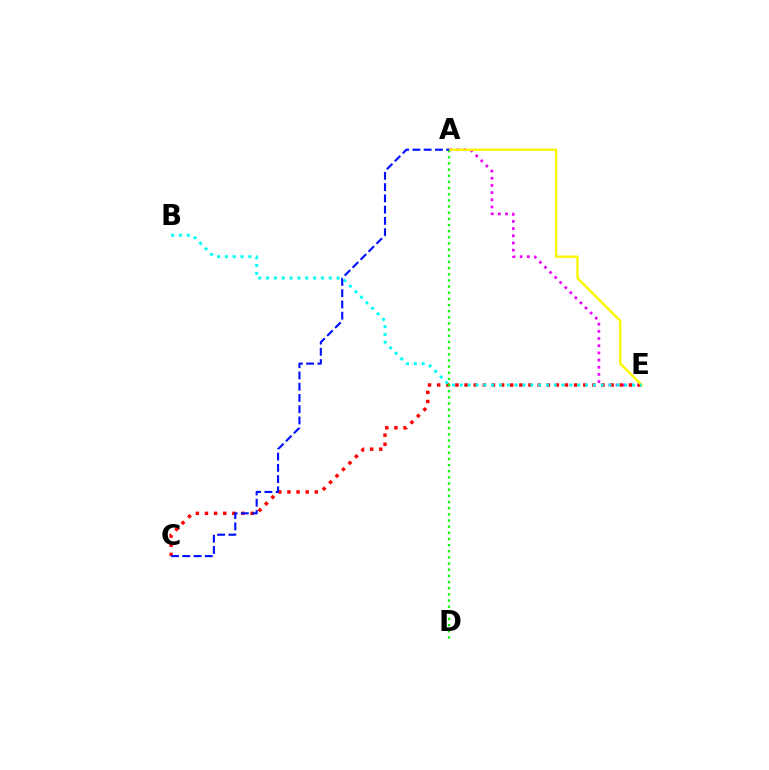{('A', 'E'): [{'color': '#ee00ff', 'line_style': 'dotted', 'thickness': 1.95}, {'color': '#fcf500', 'line_style': 'solid', 'thickness': 1.69}], ('C', 'E'): [{'color': '#ff0000', 'line_style': 'dotted', 'thickness': 2.48}], ('A', 'D'): [{'color': '#08ff00', 'line_style': 'dotted', 'thickness': 1.67}], ('B', 'E'): [{'color': '#00fff6', 'line_style': 'dotted', 'thickness': 2.13}], ('A', 'C'): [{'color': '#0010ff', 'line_style': 'dashed', 'thickness': 1.53}]}